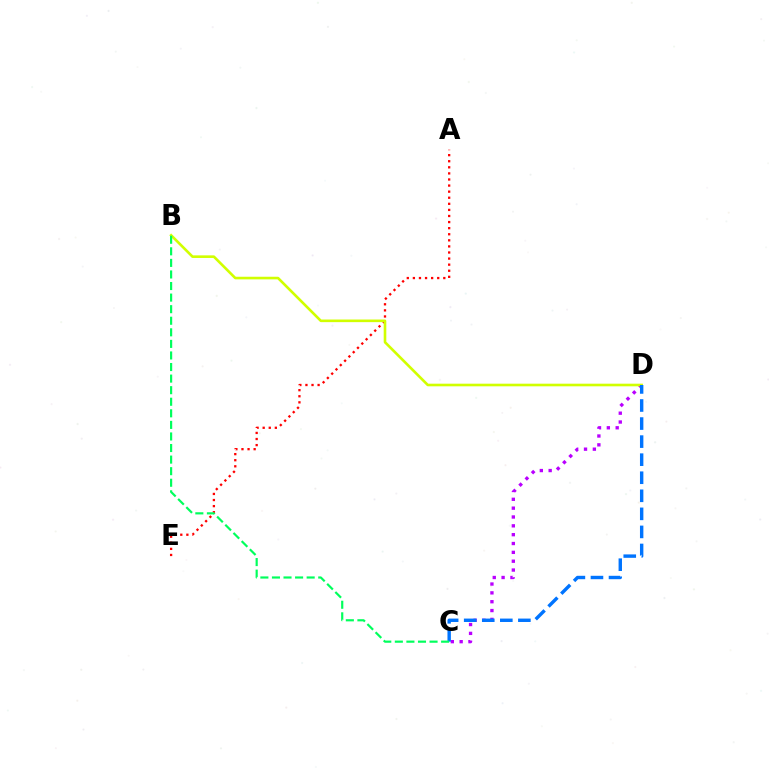{('C', 'D'): [{'color': '#b900ff', 'line_style': 'dotted', 'thickness': 2.4}, {'color': '#0074ff', 'line_style': 'dashed', 'thickness': 2.45}], ('A', 'E'): [{'color': '#ff0000', 'line_style': 'dotted', 'thickness': 1.65}], ('B', 'D'): [{'color': '#d1ff00', 'line_style': 'solid', 'thickness': 1.89}], ('B', 'C'): [{'color': '#00ff5c', 'line_style': 'dashed', 'thickness': 1.57}]}